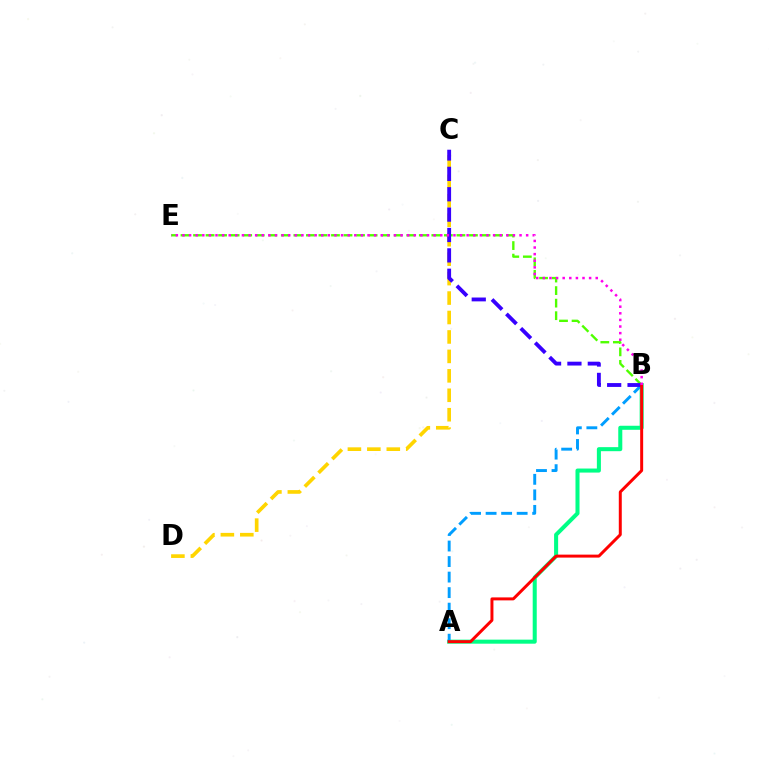{('A', 'B'): [{'color': '#00ff86', 'line_style': 'solid', 'thickness': 2.91}, {'color': '#009eff', 'line_style': 'dashed', 'thickness': 2.11}, {'color': '#ff0000', 'line_style': 'solid', 'thickness': 2.14}], ('B', 'E'): [{'color': '#4fff00', 'line_style': 'dashed', 'thickness': 1.7}, {'color': '#ff00ed', 'line_style': 'dotted', 'thickness': 1.8}], ('C', 'D'): [{'color': '#ffd500', 'line_style': 'dashed', 'thickness': 2.64}], ('B', 'C'): [{'color': '#3700ff', 'line_style': 'dashed', 'thickness': 2.77}]}